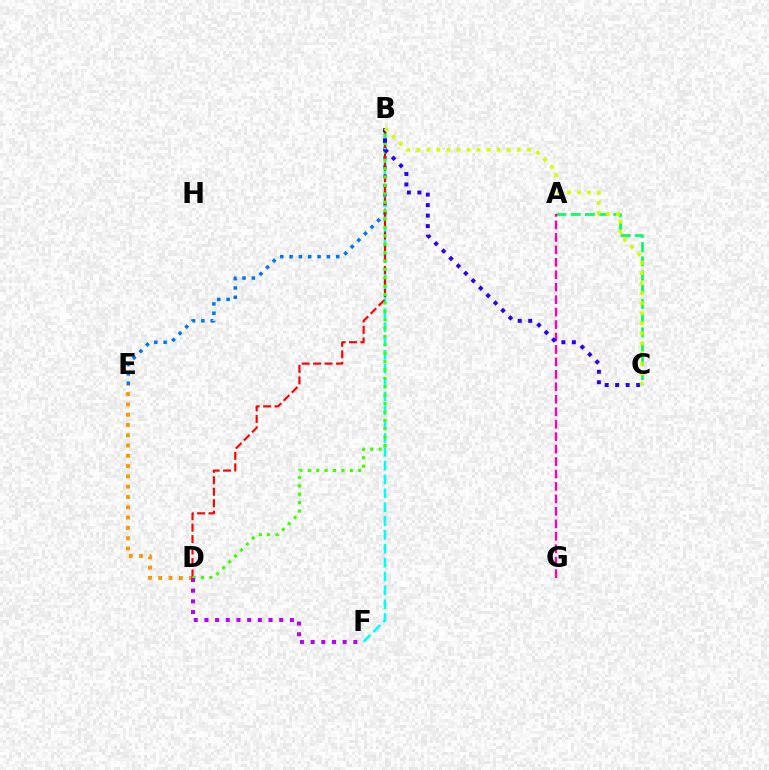{('A', 'C'): [{'color': '#00ff5c', 'line_style': 'dashed', 'thickness': 1.93}], ('B', 'E'): [{'color': '#0074ff', 'line_style': 'dotted', 'thickness': 2.53}], ('D', 'E'): [{'color': '#ff9400', 'line_style': 'dotted', 'thickness': 2.8}], ('B', 'F'): [{'color': '#00fff6', 'line_style': 'dashed', 'thickness': 1.88}], ('A', 'G'): [{'color': '#ff00ac', 'line_style': 'dashed', 'thickness': 1.69}], ('B', 'D'): [{'color': '#ff0000', 'line_style': 'dashed', 'thickness': 1.56}, {'color': '#3dff00', 'line_style': 'dotted', 'thickness': 2.28}], ('B', 'C'): [{'color': '#2500ff', 'line_style': 'dotted', 'thickness': 2.85}, {'color': '#d1ff00', 'line_style': 'dotted', 'thickness': 2.73}], ('D', 'F'): [{'color': '#b900ff', 'line_style': 'dotted', 'thickness': 2.9}]}